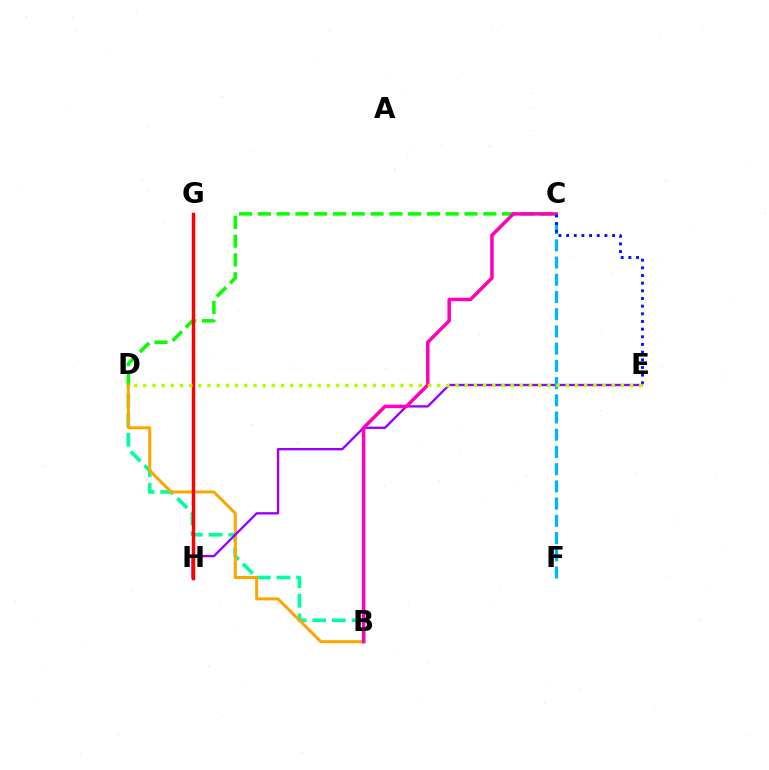{('B', 'D'): [{'color': '#00ff9d', 'line_style': 'dashed', 'thickness': 2.67}, {'color': '#ffa500', 'line_style': 'solid', 'thickness': 2.17}], ('C', 'D'): [{'color': '#08ff00', 'line_style': 'dashed', 'thickness': 2.55}], ('E', 'H'): [{'color': '#9b00ff', 'line_style': 'solid', 'thickness': 1.69}], ('B', 'C'): [{'color': '#ff00bd', 'line_style': 'solid', 'thickness': 2.51}], ('G', 'H'): [{'color': '#ff0000', 'line_style': 'solid', 'thickness': 2.47}], ('C', 'F'): [{'color': '#00b5ff', 'line_style': 'dashed', 'thickness': 2.34}], ('C', 'E'): [{'color': '#0010ff', 'line_style': 'dotted', 'thickness': 2.08}], ('D', 'E'): [{'color': '#b3ff00', 'line_style': 'dotted', 'thickness': 2.5}]}